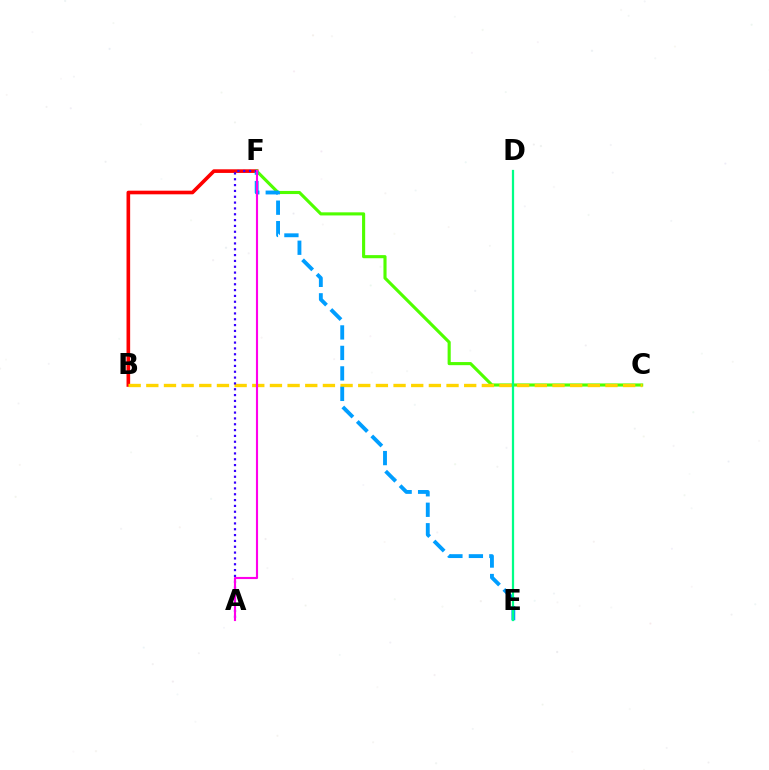{('B', 'F'): [{'color': '#ff0000', 'line_style': 'solid', 'thickness': 2.61}], ('C', 'F'): [{'color': '#4fff00', 'line_style': 'solid', 'thickness': 2.24}], ('B', 'C'): [{'color': '#ffd500', 'line_style': 'dashed', 'thickness': 2.4}], ('E', 'F'): [{'color': '#009eff', 'line_style': 'dashed', 'thickness': 2.78}], ('D', 'E'): [{'color': '#00ff86', 'line_style': 'solid', 'thickness': 1.61}], ('A', 'F'): [{'color': '#3700ff', 'line_style': 'dotted', 'thickness': 1.58}, {'color': '#ff00ed', 'line_style': 'solid', 'thickness': 1.53}]}